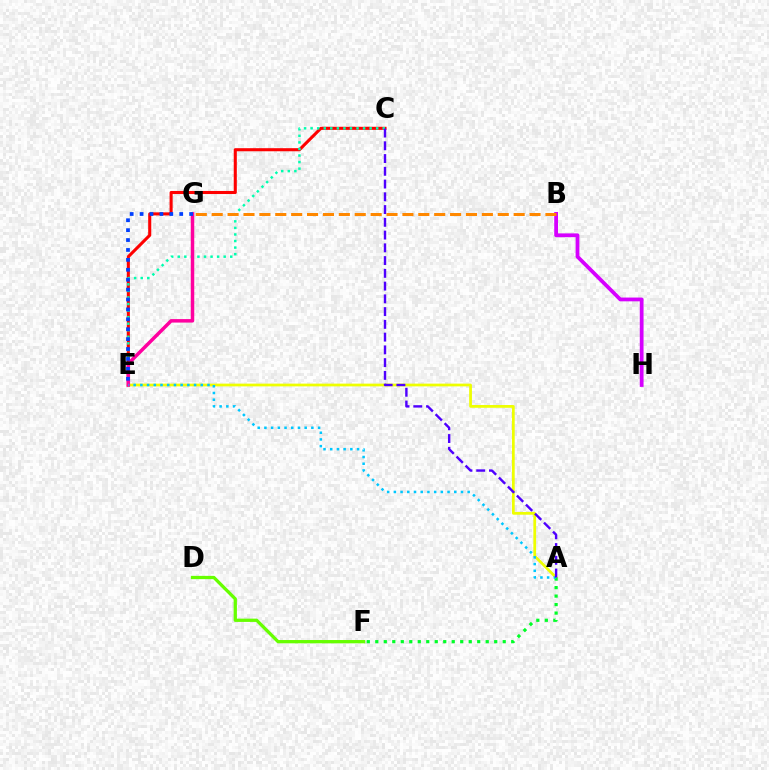{('C', 'E'): [{'color': '#ff0000', 'line_style': 'solid', 'thickness': 2.21}, {'color': '#00ffaf', 'line_style': 'dotted', 'thickness': 1.78}], ('B', 'H'): [{'color': '#d600ff', 'line_style': 'solid', 'thickness': 2.72}], ('A', 'E'): [{'color': '#eeff00', 'line_style': 'solid', 'thickness': 1.98}, {'color': '#00c7ff', 'line_style': 'dotted', 'thickness': 1.82}], ('E', 'G'): [{'color': '#ff00a0', 'line_style': 'solid', 'thickness': 2.52}, {'color': '#003fff', 'line_style': 'dotted', 'thickness': 2.69}], ('A', 'F'): [{'color': '#00ff27', 'line_style': 'dotted', 'thickness': 2.31}], ('B', 'G'): [{'color': '#ff8800', 'line_style': 'dashed', 'thickness': 2.16}], ('A', 'C'): [{'color': '#4f00ff', 'line_style': 'dashed', 'thickness': 1.73}], ('D', 'F'): [{'color': '#66ff00', 'line_style': 'solid', 'thickness': 2.36}]}